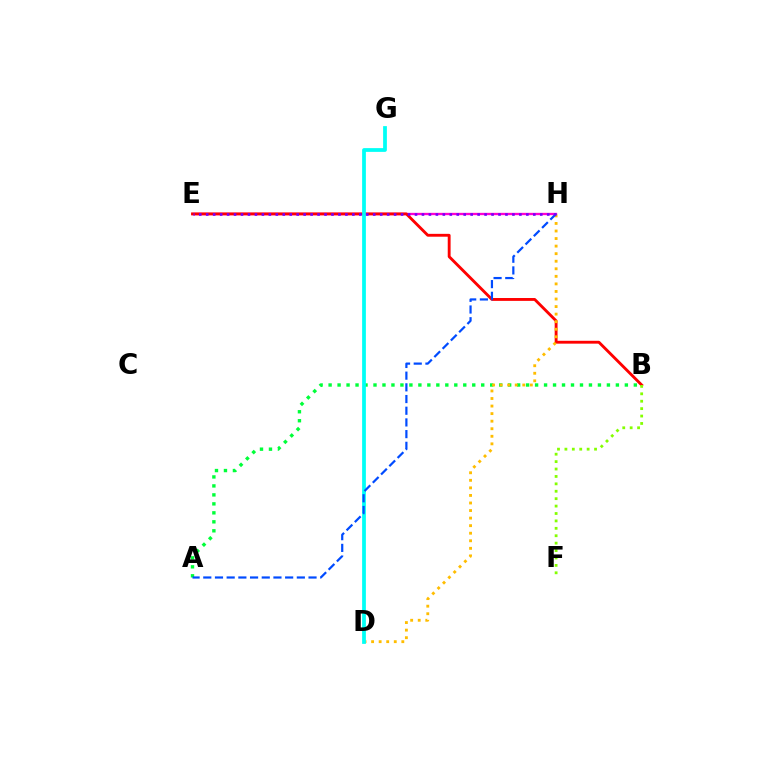{('E', 'H'): [{'color': '#ff00cf', 'line_style': 'solid', 'thickness': 1.68}, {'color': '#7200ff', 'line_style': 'dotted', 'thickness': 1.89}], ('B', 'E'): [{'color': '#ff0000', 'line_style': 'solid', 'thickness': 2.06}], ('A', 'B'): [{'color': '#00ff39', 'line_style': 'dotted', 'thickness': 2.44}], ('D', 'H'): [{'color': '#ffbd00', 'line_style': 'dotted', 'thickness': 2.05}], ('D', 'G'): [{'color': '#00fff6', 'line_style': 'solid', 'thickness': 2.71}], ('A', 'H'): [{'color': '#004bff', 'line_style': 'dashed', 'thickness': 1.59}], ('B', 'F'): [{'color': '#84ff00', 'line_style': 'dotted', 'thickness': 2.01}]}